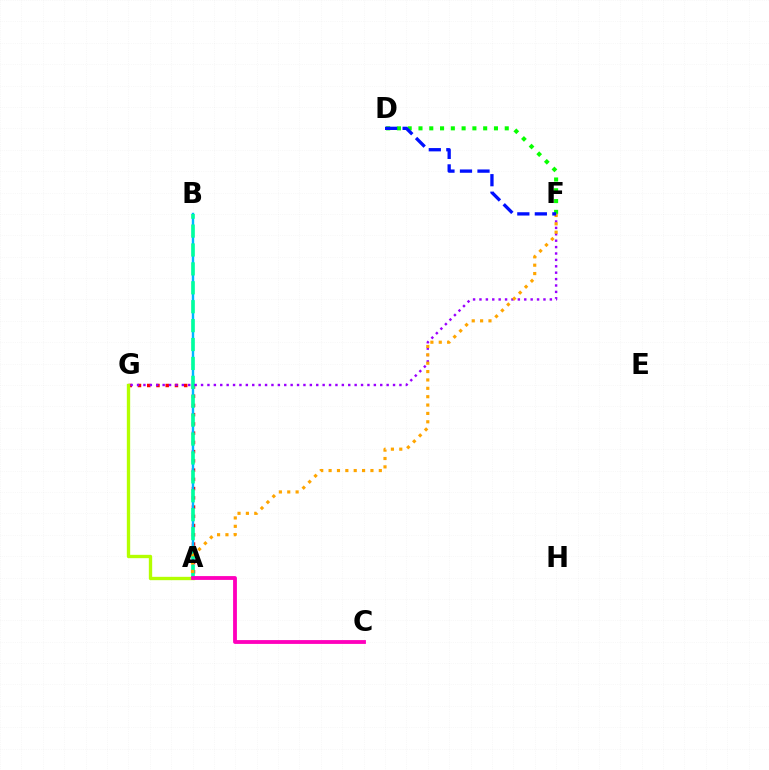{('D', 'F'): [{'color': '#08ff00', 'line_style': 'dotted', 'thickness': 2.93}, {'color': '#0010ff', 'line_style': 'dashed', 'thickness': 2.38}], ('A', 'G'): [{'color': '#ff0000', 'line_style': 'dotted', 'thickness': 2.51}, {'color': '#b3ff00', 'line_style': 'solid', 'thickness': 2.41}], ('A', 'B'): [{'color': '#00b5ff', 'line_style': 'solid', 'thickness': 1.74}, {'color': '#00ff9d', 'line_style': 'dashed', 'thickness': 2.57}], ('A', 'C'): [{'color': '#ff00bd', 'line_style': 'solid', 'thickness': 2.75}], ('F', 'G'): [{'color': '#9b00ff', 'line_style': 'dotted', 'thickness': 1.74}], ('A', 'F'): [{'color': '#ffa500', 'line_style': 'dotted', 'thickness': 2.27}]}